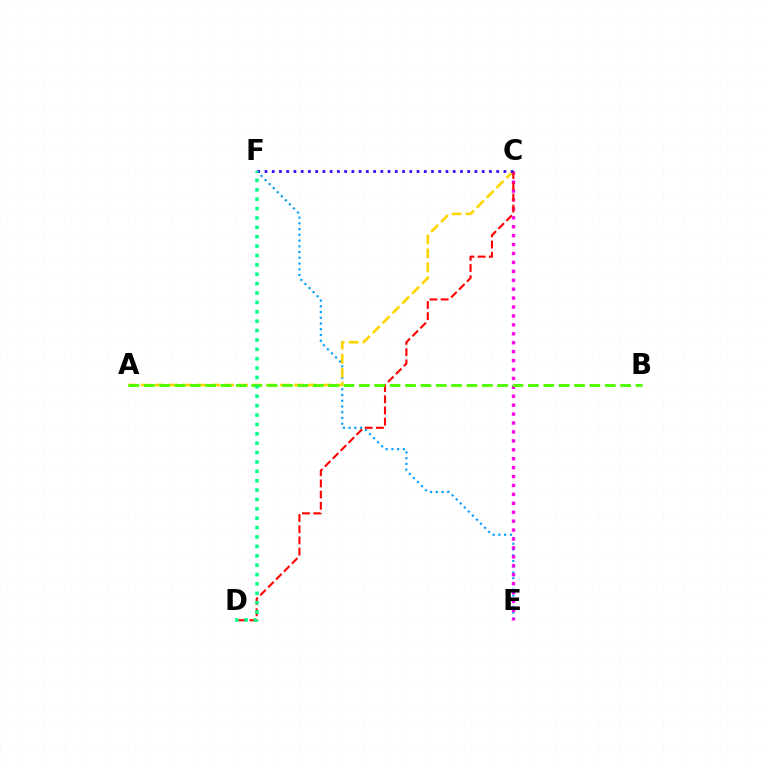{('E', 'F'): [{'color': '#009eff', 'line_style': 'dotted', 'thickness': 1.56}], ('A', 'C'): [{'color': '#ffd500', 'line_style': 'dashed', 'thickness': 1.89}], ('C', 'E'): [{'color': '#ff00ed', 'line_style': 'dotted', 'thickness': 2.42}], ('C', 'D'): [{'color': '#ff0000', 'line_style': 'dashed', 'thickness': 1.52}], ('C', 'F'): [{'color': '#3700ff', 'line_style': 'dotted', 'thickness': 1.97}], ('A', 'B'): [{'color': '#4fff00', 'line_style': 'dashed', 'thickness': 2.09}], ('D', 'F'): [{'color': '#00ff86', 'line_style': 'dotted', 'thickness': 2.55}]}